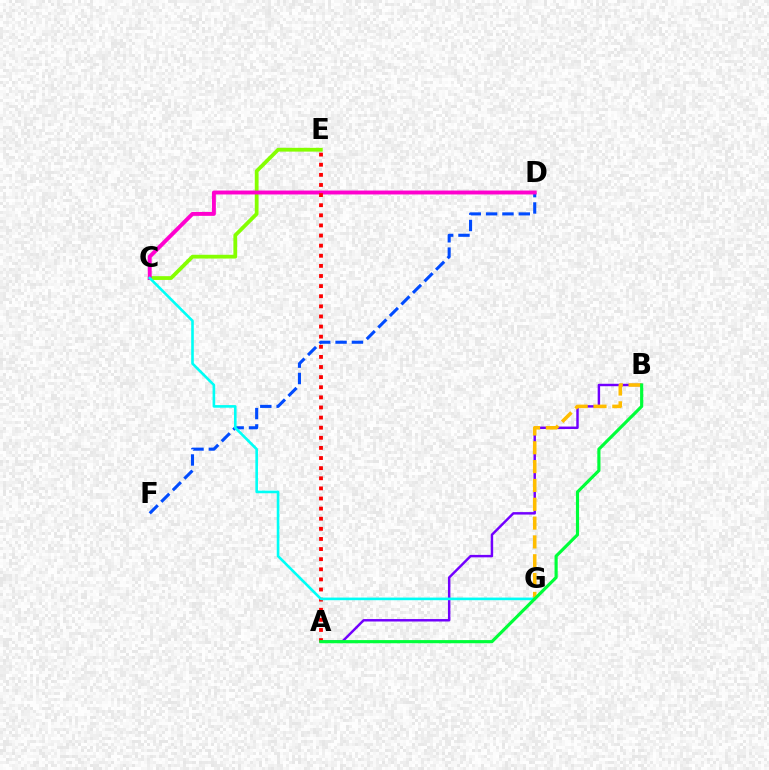{('D', 'F'): [{'color': '#004bff', 'line_style': 'dashed', 'thickness': 2.22}], ('C', 'E'): [{'color': '#84ff00', 'line_style': 'solid', 'thickness': 2.72}], ('C', 'D'): [{'color': '#ff00cf', 'line_style': 'solid', 'thickness': 2.82}], ('A', 'B'): [{'color': '#7200ff', 'line_style': 'solid', 'thickness': 1.76}, {'color': '#00ff39', 'line_style': 'solid', 'thickness': 2.27}], ('B', 'G'): [{'color': '#ffbd00', 'line_style': 'dashed', 'thickness': 2.56}], ('A', 'E'): [{'color': '#ff0000', 'line_style': 'dotted', 'thickness': 2.75}], ('C', 'G'): [{'color': '#00fff6', 'line_style': 'solid', 'thickness': 1.89}]}